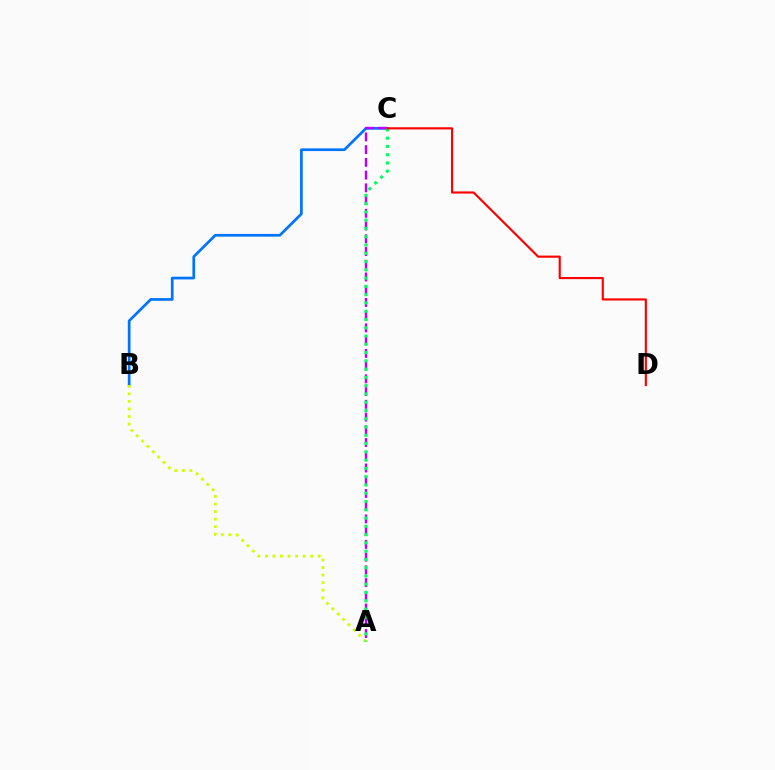{('B', 'C'): [{'color': '#0074ff', 'line_style': 'solid', 'thickness': 1.95}], ('A', 'C'): [{'color': '#b900ff', 'line_style': 'dashed', 'thickness': 1.73}, {'color': '#00ff5c', 'line_style': 'dotted', 'thickness': 2.25}], ('A', 'B'): [{'color': '#d1ff00', 'line_style': 'dotted', 'thickness': 2.05}], ('C', 'D'): [{'color': '#ff0000', 'line_style': 'solid', 'thickness': 1.55}]}